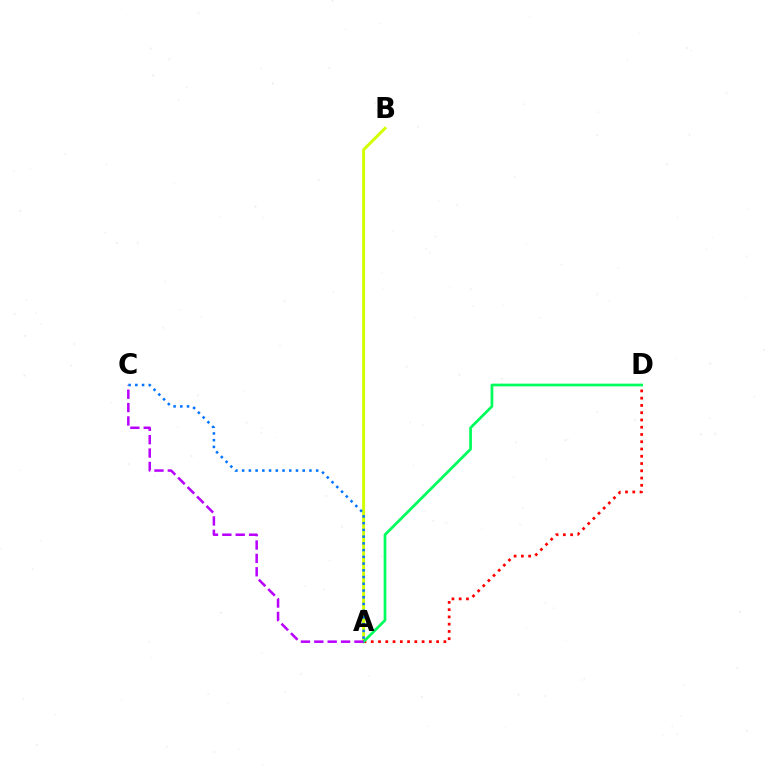{('A', 'B'): [{'color': '#d1ff00', 'line_style': 'solid', 'thickness': 2.13}], ('A', 'D'): [{'color': '#ff0000', 'line_style': 'dotted', 'thickness': 1.97}, {'color': '#00ff5c', 'line_style': 'solid', 'thickness': 1.97}], ('A', 'C'): [{'color': '#b900ff', 'line_style': 'dashed', 'thickness': 1.82}, {'color': '#0074ff', 'line_style': 'dotted', 'thickness': 1.83}]}